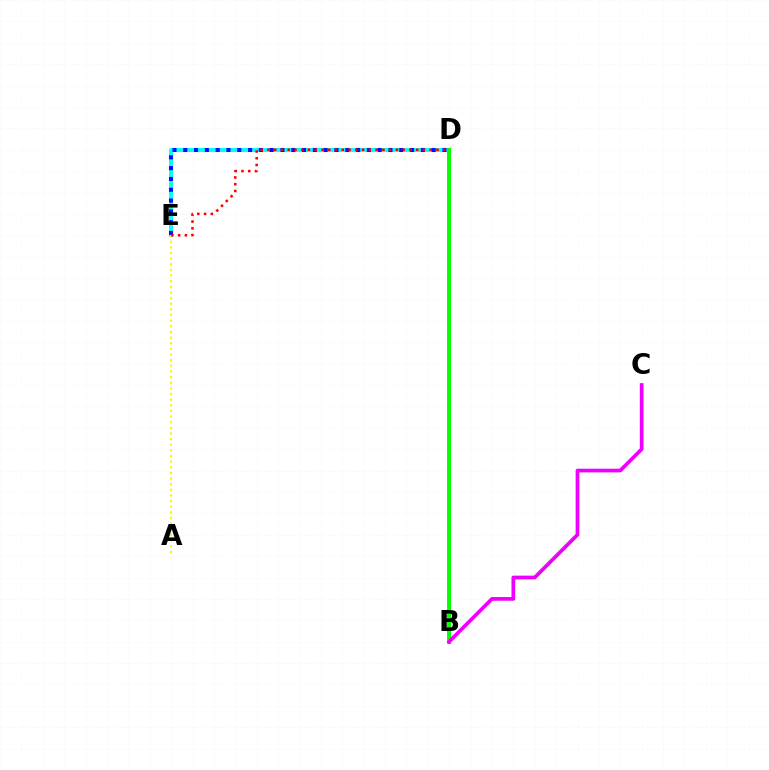{('D', 'E'): [{'color': '#00fff6', 'line_style': 'solid', 'thickness': 2.84}, {'color': '#0010ff', 'line_style': 'dotted', 'thickness': 2.93}, {'color': '#ff0000', 'line_style': 'dotted', 'thickness': 1.84}], ('A', 'E'): [{'color': '#fcf500', 'line_style': 'dotted', 'thickness': 1.53}], ('B', 'D'): [{'color': '#08ff00', 'line_style': 'solid', 'thickness': 2.88}], ('B', 'C'): [{'color': '#ee00ff', 'line_style': 'solid', 'thickness': 2.67}]}